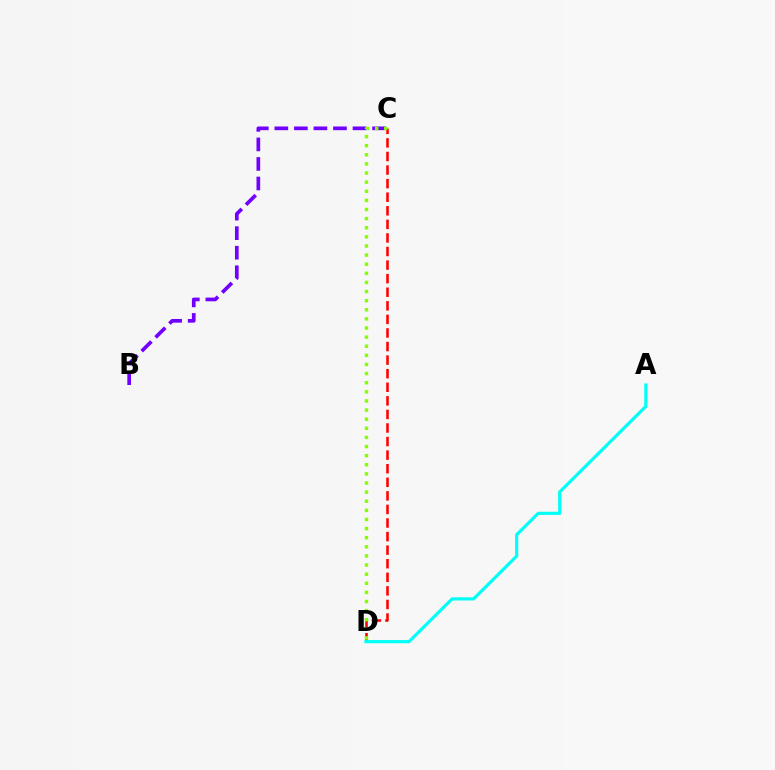{('B', 'C'): [{'color': '#7200ff', 'line_style': 'dashed', 'thickness': 2.65}], ('C', 'D'): [{'color': '#ff0000', 'line_style': 'dashed', 'thickness': 1.84}, {'color': '#84ff00', 'line_style': 'dotted', 'thickness': 2.48}], ('A', 'D'): [{'color': '#00fff6', 'line_style': 'solid', 'thickness': 2.29}]}